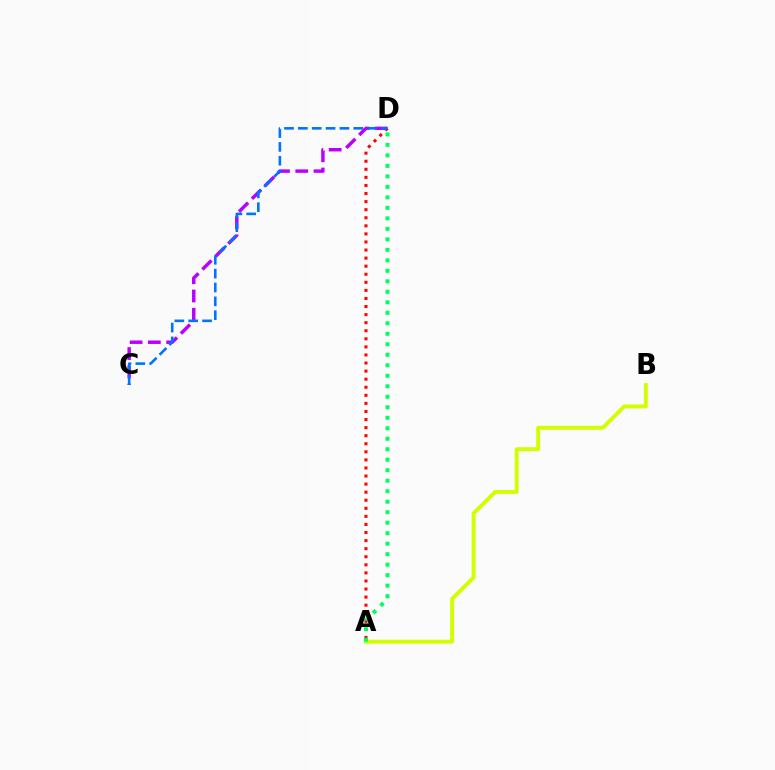{('A', 'D'): [{'color': '#ff0000', 'line_style': 'dotted', 'thickness': 2.19}, {'color': '#00ff5c', 'line_style': 'dotted', 'thickness': 2.85}], ('A', 'B'): [{'color': '#d1ff00', 'line_style': 'solid', 'thickness': 2.83}], ('C', 'D'): [{'color': '#b900ff', 'line_style': 'dashed', 'thickness': 2.48}, {'color': '#0074ff', 'line_style': 'dashed', 'thickness': 1.88}]}